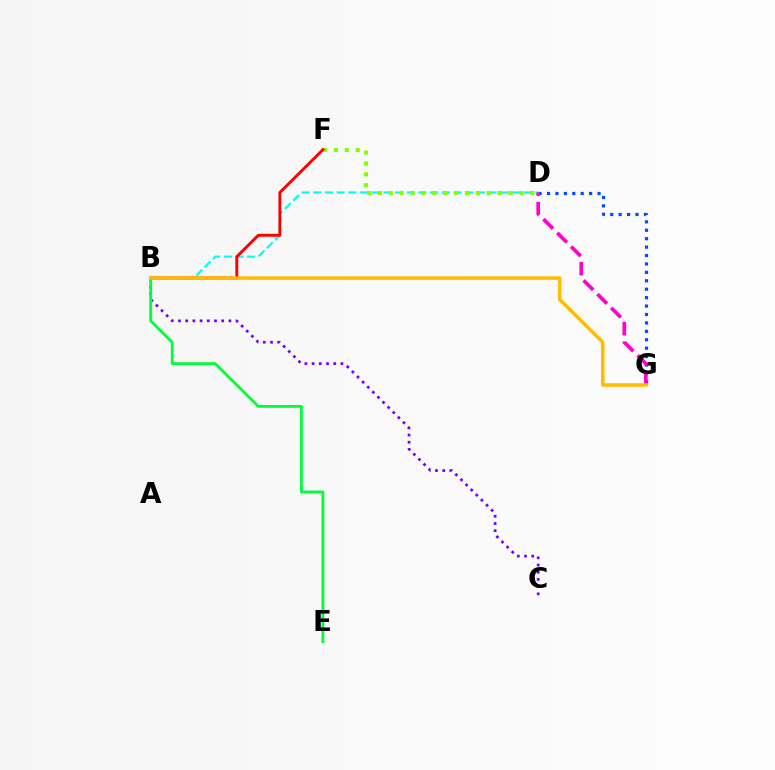{('B', 'D'): [{'color': '#00fff6', 'line_style': 'dashed', 'thickness': 1.59}], ('B', 'C'): [{'color': '#7200ff', 'line_style': 'dotted', 'thickness': 1.96}], ('B', 'E'): [{'color': '#00ff39', 'line_style': 'solid', 'thickness': 2.03}], ('D', 'F'): [{'color': '#84ff00', 'line_style': 'dotted', 'thickness': 2.96}], ('B', 'F'): [{'color': '#ff0000', 'line_style': 'solid', 'thickness': 2.1}], ('D', 'G'): [{'color': '#004bff', 'line_style': 'dotted', 'thickness': 2.29}, {'color': '#ff00cf', 'line_style': 'dashed', 'thickness': 2.65}], ('B', 'G'): [{'color': '#ffbd00', 'line_style': 'solid', 'thickness': 2.56}]}